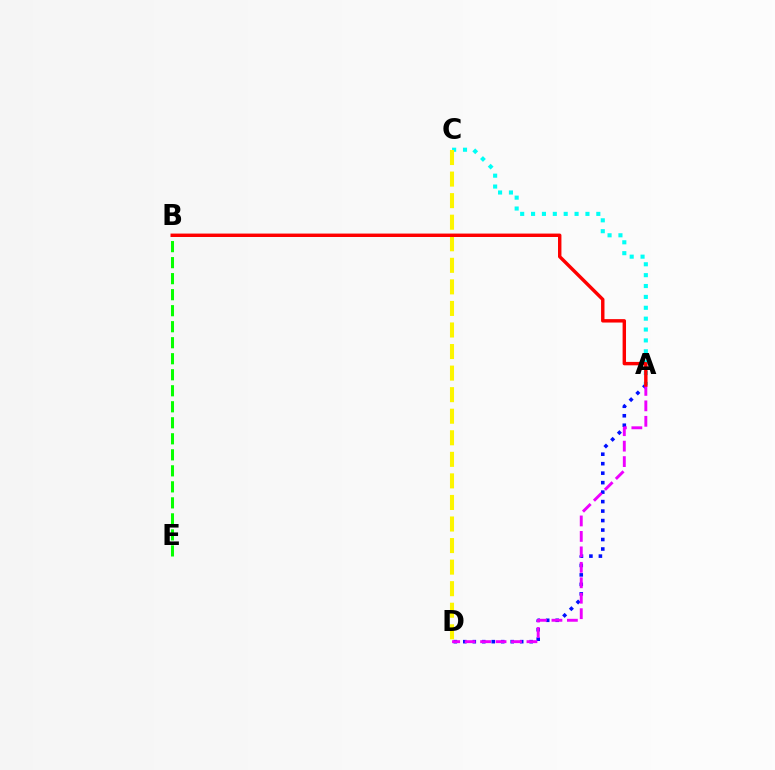{('A', 'D'): [{'color': '#0010ff', 'line_style': 'dotted', 'thickness': 2.58}, {'color': '#ee00ff', 'line_style': 'dashed', 'thickness': 2.1}], ('B', 'E'): [{'color': '#08ff00', 'line_style': 'dashed', 'thickness': 2.18}], ('A', 'C'): [{'color': '#00fff6', 'line_style': 'dotted', 'thickness': 2.96}], ('C', 'D'): [{'color': '#fcf500', 'line_style': 'dashed', 'thickness': 2.93}], ('A', 'B'): [{'color': '#ff0000', 'line_style': 'solid', 'thickness': 2.46}]}